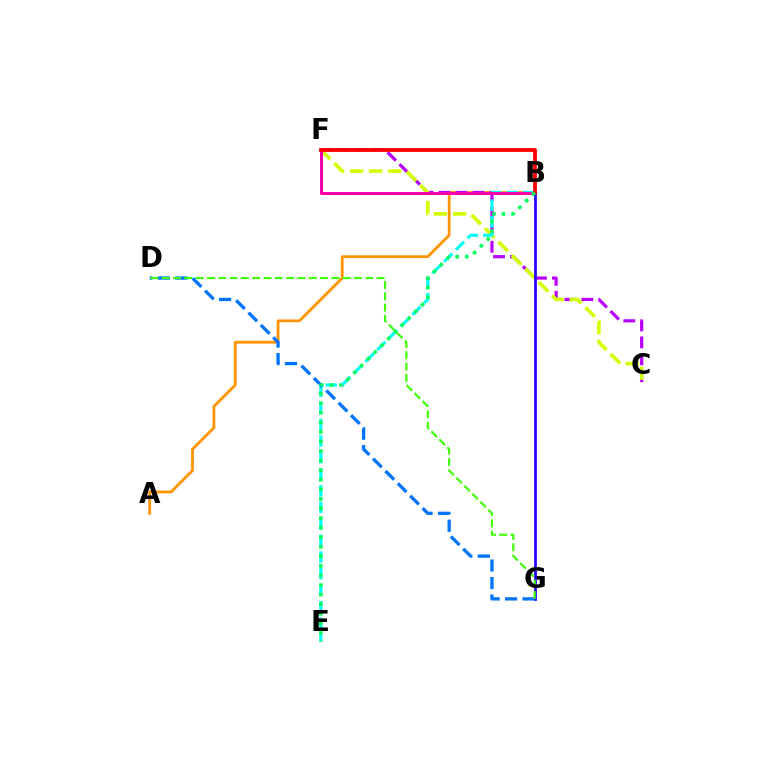{('A', 'B'): [{'color': '#ff9400', 'line_style': 'solid', 'thickness': 2.0}], ('C', 'F'): [{'color': '#b900ff', 'line_style': 'dashed', 'thickness': 2.3}, {'color': '#d1ff00', 'line_style': 'dashed', 'thickness': 2.58}], ('B', 'E'): [{'color': '#00fff6', 'line_style': 'dashed', 'thickness': 2.25}, {'color': '#00ff5c', 'line_style': 'dotted', 'thickness': 2.6}], ('B', 'F'): [{'color': '#ff00ac', 'line_style': 'solid', 'thickness': 2.15}, {'color': '#ff0000', 'line_style': 'solid', 'thickness': 2.73}], ('B', 'G'): [{'color': '#2500ff', 'line_style': 'solid', 'thickness': 1.96}], ('D', 'G'): [{'color': '#0074ff', 'line_style': 'dashed', 'thickness': 2.38}, {'color': '#3dff00', 'line_style': 'dashed', 'thickness': 1.54}]}